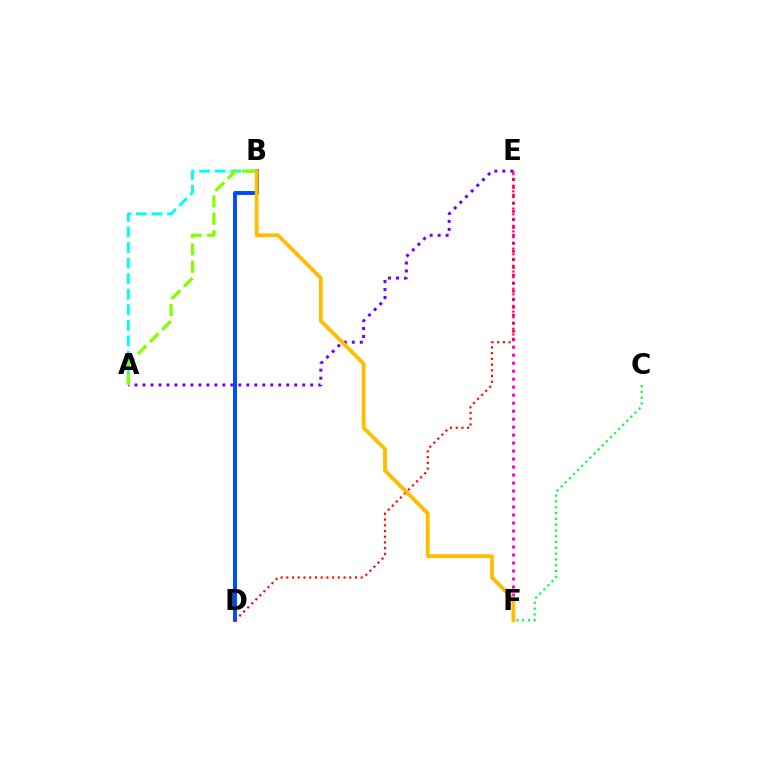{('E', 'F'): [{'color': '#ff00cf', 'line_style': 'dotted', 'thickness': 2.17}], ('B', 'D'): [{'color': '#004bff', 'line_style': 'solid', 'thickness': 2.83}], ('D', 'E'): [{'color': '#ff0000', 'line_style': 'dotted', 'thickness': 1.56}], ('A', 'B'): [{'color': '#00fff6', 'line_style': 'dashed', 'thickness': 2.11}, {'color': '#84ff00', 'line_style': 'dashed', 'thickness': 2.36}], ('C', 'F'): [{'color': '#00ff39', 'line_style': 'dotted', 'thickness': 1.58}], ('A', 'E'): [{'color': '#7200ff', 'line_style': 'dotted', 'thickness': 2.17}], ('B', 'F'): [{'color': '#ffbd00', 'line_style': 'solid', 'thickness': 2.74}]}